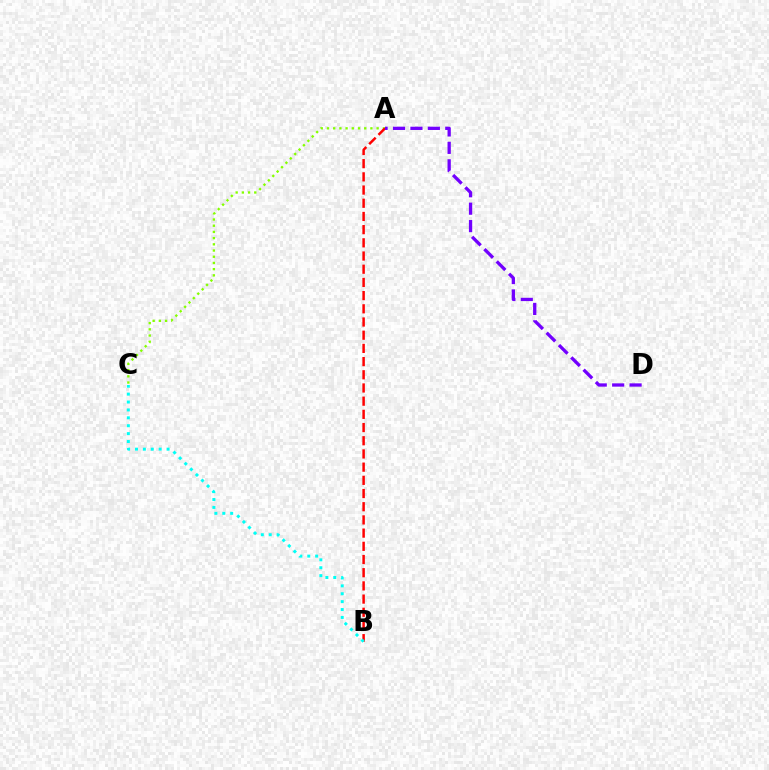{('A', 'C'): [{'color': '#84ff00', 'line_style': 'dotted', 'thickness': 1.69}], ('A', 'B'): [{'color': '#ff0000', 'line_style': 'dashed', 'thickness': 1.79}], ('B', 'C'): [{'color': '#00fff6', 'line_style': 'dotted', 'thickness': 2.15}], ('A', 'D'): [{'color': '#7200ff', 'line_style': 'dashed', 'thickness': 2.37}]}